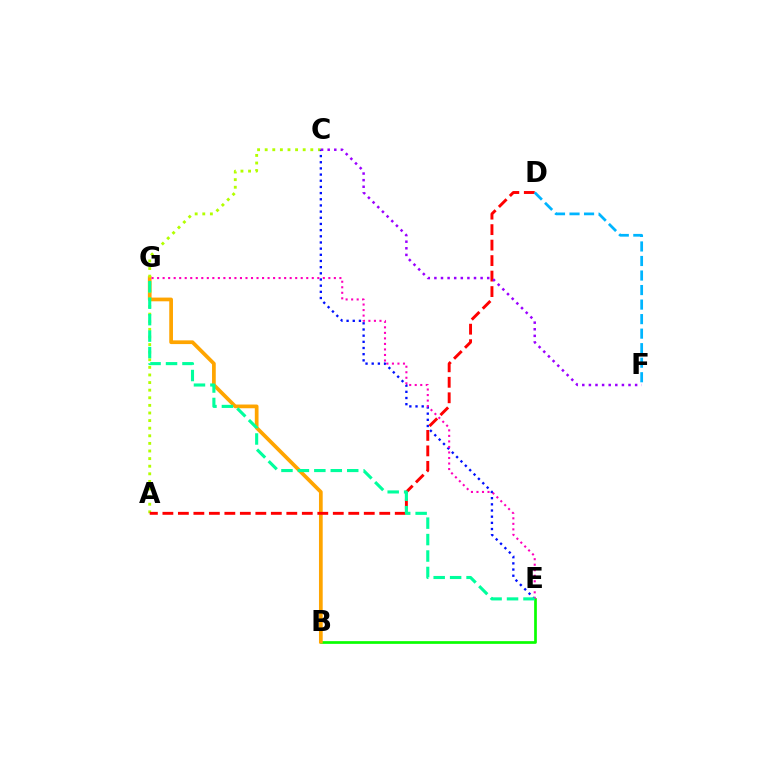{('B', 'E'): [{'color': '#08ff00', 'line_style': 'solid', 'thickness': 1.95}], ('B', 'G'): [{'color': '#ffa500', 'line_style': 'solid', 'thickness': 2.68}], ('A', 'C'): [{'color': '#b3ff00', 'line_style': 'dotted', 'thickness': 2.07}], ('A', 'D'): [{'color': '#ff0000', 'line_style': 'dashed', 'thickness': 2.1}], ('C', 'E'): [{'color': '#0010ff', 'line_style': 'dotted', 'thickness': 1.68}], ('D', 'F'): [{'color': '#00b5ff', 'line_style': 'dashed', 'thickness': 1.97}], ('E', 'G'): [{'color': '#ff00bd', 'line_style': 'dotted', 'thickness': 1.5}, {'color': '#00ff9d', 'line_style': 'dashed', 'thickness': 2.23}], ('C', 'F'): [{'color': '#9b00ff', 'line_style': 'dotted', 'thickness': 1.79}]}